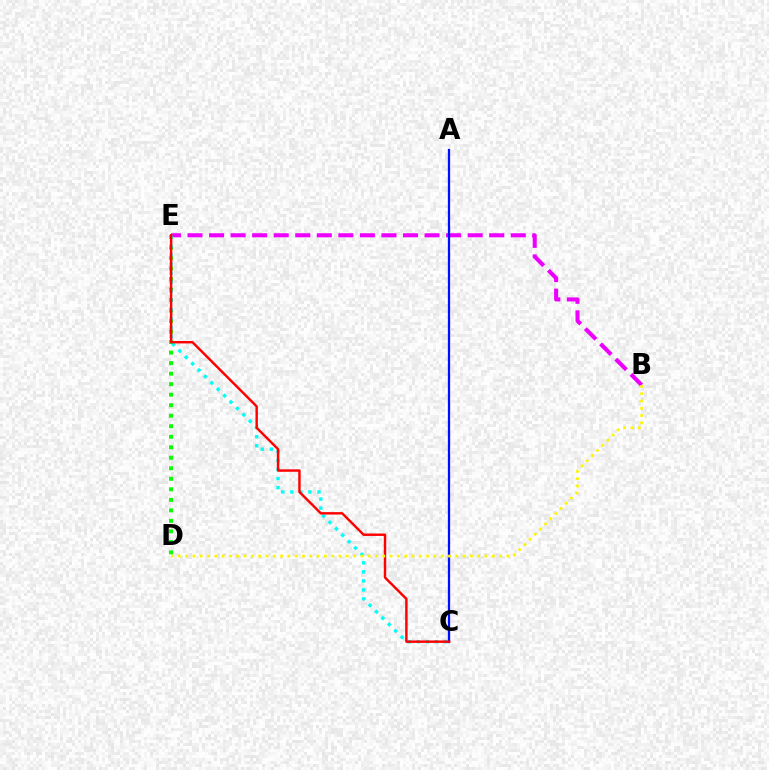{('D', 'E'): [{'color': '#08ff00', 'line_style': 'dotted', 'thickness': 2.86}], ('B', 'E'): [{'color': '#ee00ff', 'line_style': 'dashed', 'thickness': 2.93}], ('C', 'E'): [{'color': '#00fff6', 'line_style': 'dotted', 'thickness': 2.46}, {'color': '#ff0000', 'line_style': 'solid', 'thickness': 1.75}], ('A', 'C'): [{'color': '#0010ff', 'line_style': 'solid', 'thickness': 1.63}], ('B', 'D'): [{'color': '#fcf500', 'line_style': 'dotted', 'thickness': 1.98}]}